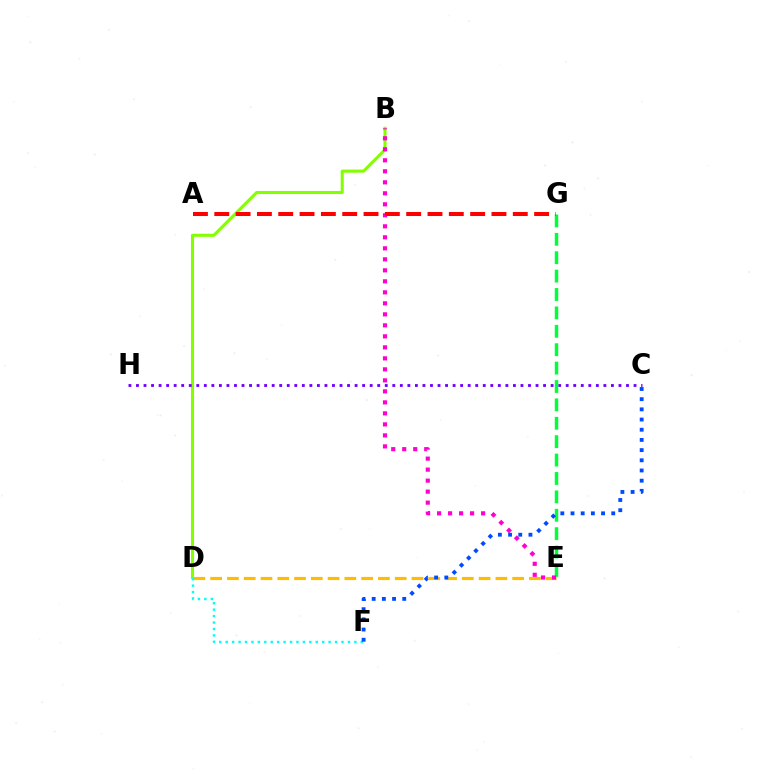{('B', 'D'): [{'color': '#84ff00', 'line_style': 'solid', 'thickness': 2.21}], ('C', 'H'): [{'color': '#7200ff', 'line_style': 'dotted', 'thickness': 2.05}], ('E', 'G'): [{'color': '#00ff39', 'line_style': 'dashed', 'thickness': 2.5}], ('D', 'E'): [{'color': '#ffbd00', 'line_style': 'dashed', 'thickness': 2.28}], ('B', 'E'): [{'color': '#ff00cf', 'line_style': 'dotted', 'thickness': 2.99}], ('D', 'F'): [{'color': '#00fff6', 'line_style': 'dotted', 'thickness': 1.75}], ('A', 'G'): [{'color': '#ff0000', 'line_style': 'dashed', 'thickness': 2.9}], ('C', 'F'): [{'color': '#004bff', 'line_style': 'dotted', 'thickness': 2.77}]}